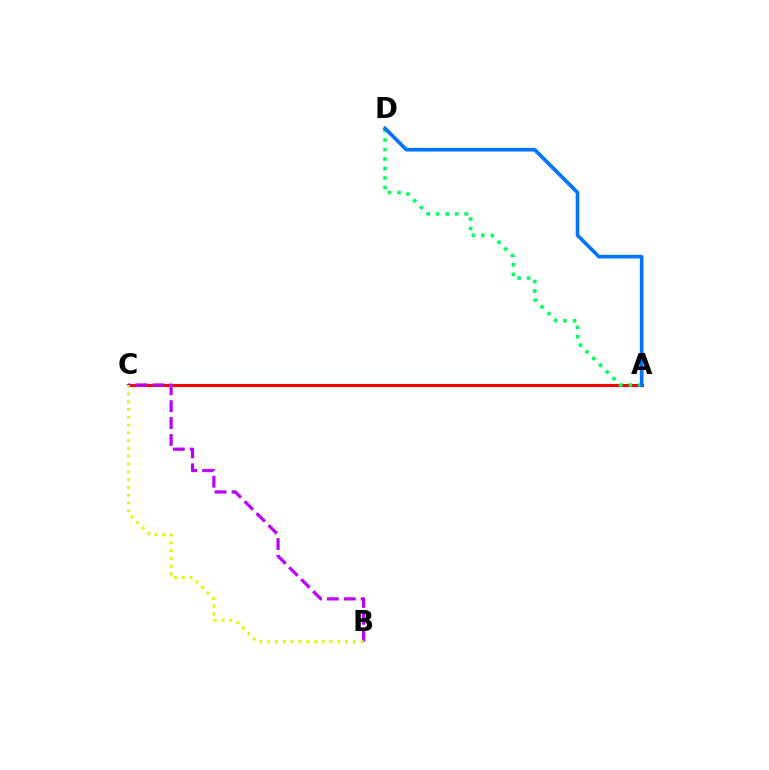{('A', 'C'): [{'color': '#ff0000', 'line_style': 'solid', 'thickness': 2.25}], ('B', 'C'): [{'color': '#b900ff', 'line_style': 'dashed', 'thickness': 2.3}, {'color': '#d1ff00', 'line_style': 'dotted', 'thickness': 2.12}], ('A', 'D'): [{'color': '#00ff5c', 'line_style': 'dotted', 'thickness': 2.58}, {'color': '#0074ff', 'line_style': 'solid', 'thickness': 2.6}]}